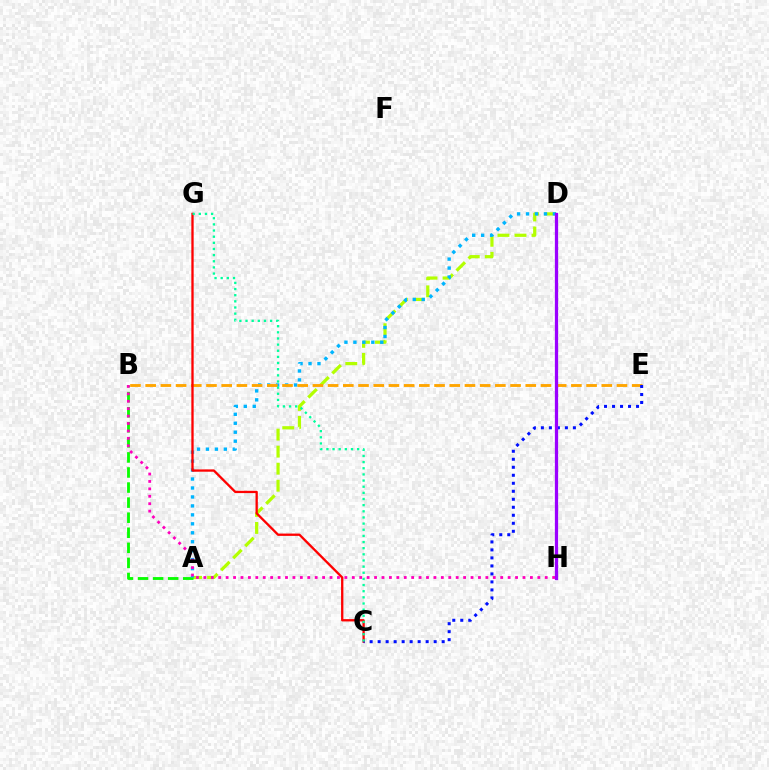{('A', 'D'): [{'color': '#b3ff00', 'line_style': 'dashed', 'thickness': 2.31}, {'color': '#00b5ff', 'line_style': 'dotted', 'thickness': 2.43}], ('A', 'B'): [{'color': '#08ff00', 'line_style': 'dashed', 'thickness': 2.05}], ('B', 'E'): [{'color': '#ffa500', 'line_style': 'dashed', 'thickness': 2.07}], ('C', 'G'): [{'color': '#ff0000', 'line_style': 'solid', 'thickness': 1.66}, {'color': '#00ff9d', 'line_style': 'dotted', 'thickness': 1.67}], ('C', 'E'): [{'color': '#0010ff', 'line_style': 'dotted', 'thickness': 2.17}], ('B', 'H'): [{'color': '#ff00bd', 'line_style': 'dotted', 'thickness': 2.02}], ('D', 'H'): [{'color': '#9b00ff', 'line_style': 'solid', 'thickness': 2.35}]}